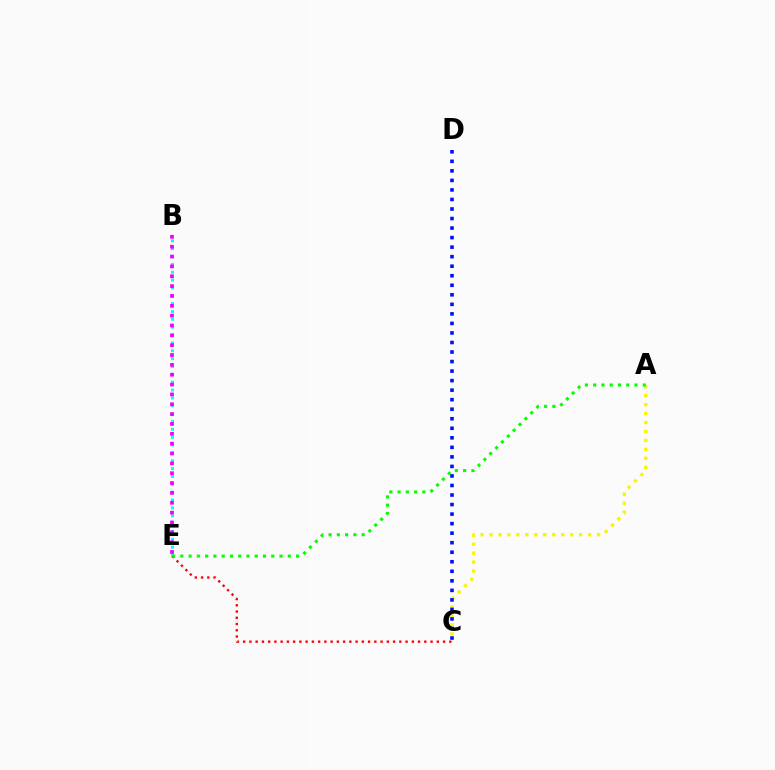{('B', 'E'): [{'color': '#00fff6', 'line_style': 'dotted', 'thickness': 2.13}, {'color': '#ee00ff', 'line_style': 'dotted', 'thickness': 2.68}], ('A', 'C'): [{'color': '#fcf500', 'line_style': 'dotted', 'thickness': 2.43}], ('C', 'D'): [{'color': '#0010ff', 'line_style': 'dotted', 'thickness': 2.59}], ('C', 'E'): [{'color': '#ff0000', 'line_style': 'dotted', 'thickness': 1.7}], ('A', 'E'): [{'color': '#08ff00', 'line_style': 'dotted', 'thickness': 2.25}]}